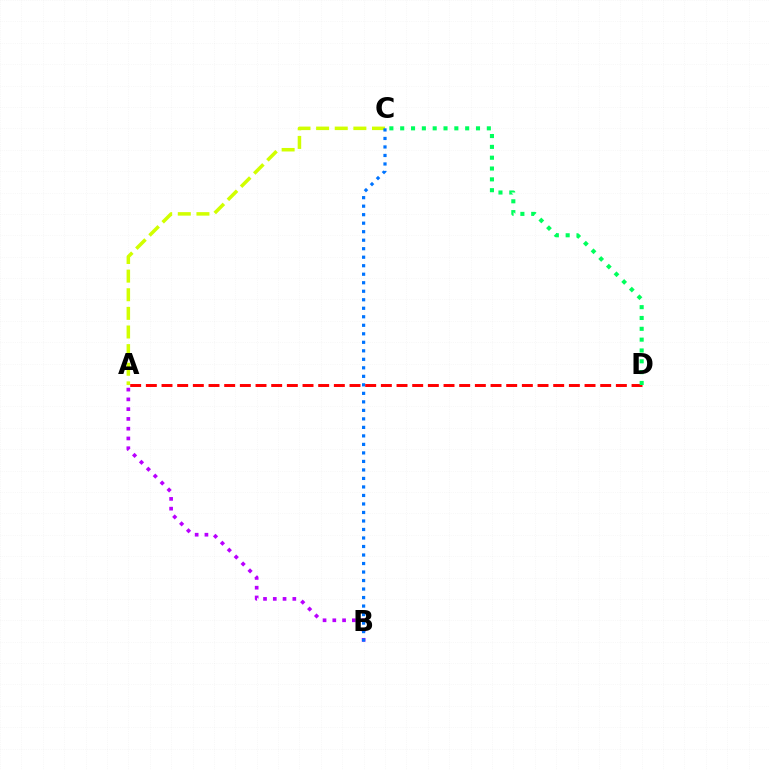{('A', 'C'): [{'color': '#d1ff00', 'line_style': 'dashed', 'thickness': 2.53}], ('A', 'B'): [{'color': '#b900ff', 'line_style': 'dotted', 'thickness': 2.65}], ('B', 'C'): [{'color': '#0074ff', 'line_style': 'dotted', 'thickness': 2.31}], ('A', 'D'): [{'color': '#ff0000', 'line_style': 'dashed', 'thickness': 2.13}], ('C', 'D'): [{'color': '#00ff5c', 'line_style': 'dotted', 'thickness': 2.94}]}